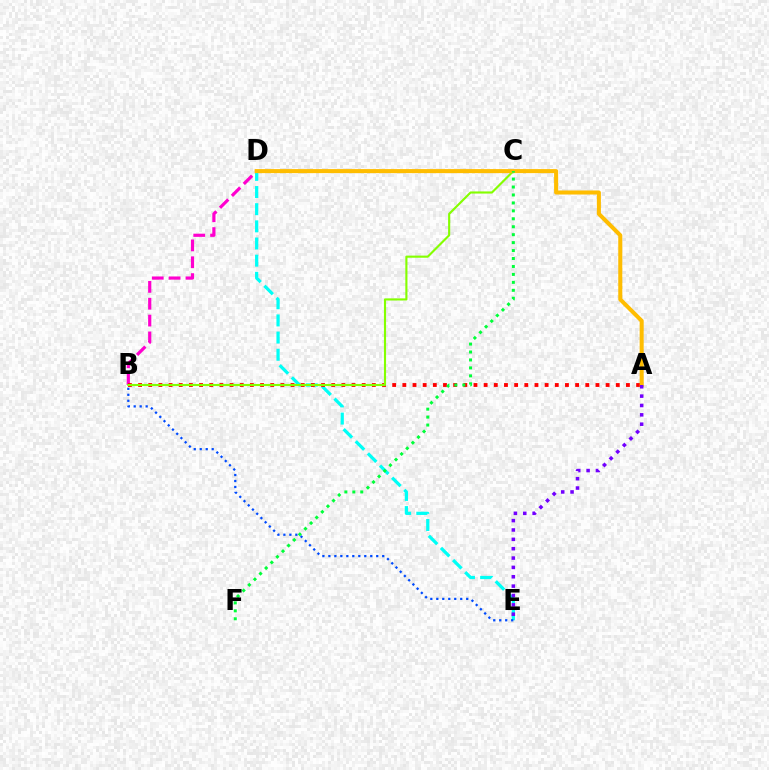{('B', 'D'): [{'color': '#ff00cf', 'line_style': 'dashed', 'thickness': 2.29}], ('D', 'E'): [{'color': '#00fff6', 'line_style': 'dashed', 'thickness': 2.33}], ('A', 'B'): [{'color': '#ff0000', 'line_style': 'dotted', 'thickness': 2.76}], ('B', 'C'): [{'color': '#84ff00', 'line_style': 'solid', 'thickness': 1.53}], ('A', 'D'): [{'color': '#ffbd00', 'line_style': 'solid', 'thickness': 2.91}], ('B', 'E'): [{'color': '#004bff', 'line_style': 'dotted', 'thickness': 1.63}], ('A', 'E'): [{'color': '#7200ff', 'line_style': 'dotted', 'thickness': 2.54}], ('C', 'F'): [{'color': '#00ff39', 'line_style': 'dotted', 'thickness': 2.16}]}